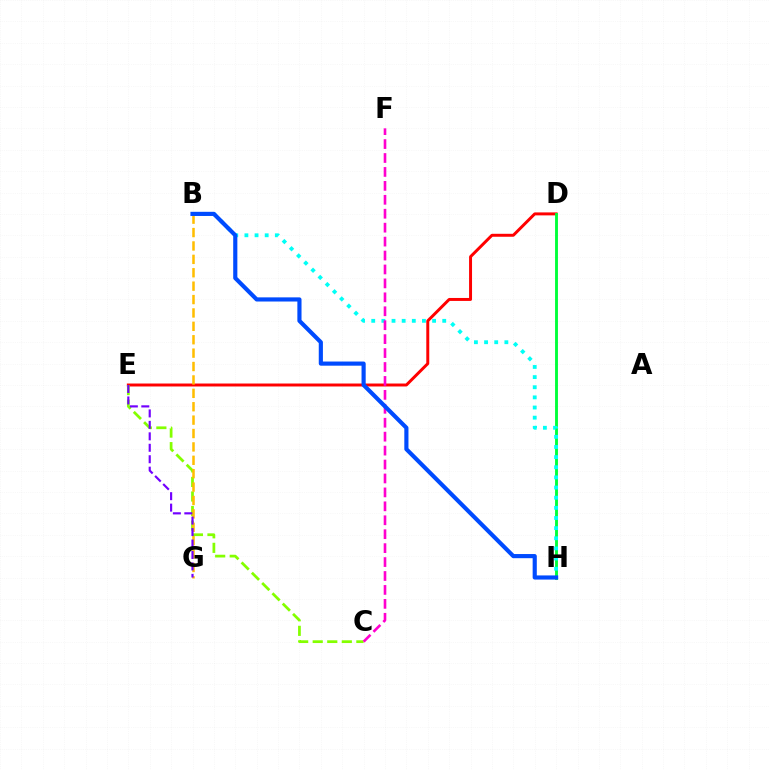{('D', 'E'): [{'color': '#ff0000', 'line_style': 'solid', 'thickness': 2.13}], ('D', 'H'): [{'color': '#00ff39', 'line_style': 'solid', 'thickness': 2.07}], ('B', 'H'): [{'color': '#00fff6', 'line_style': 'dotted', 'thickness': 2.76}, {'color': '#004bff', 'line_style': 'solid', 'thickness': 2.99}], ('C', 'E'): [{'color': '#84ff00', 'line_style': 'dashed', 'thickness': 1.98}], ('B', 'G'): [{'color': '#ffbd00', 'line_style': 'dashed', 'thickness': 1.82}], ('E', 'G'): [{'color': '#7200ff', 'line_style': 'dashed', 'thickness': 1.56}], ('C', 'F'): [{'color': '#ff00cf', 'line_style': 'dashed', 'thickness': 1.89}]}